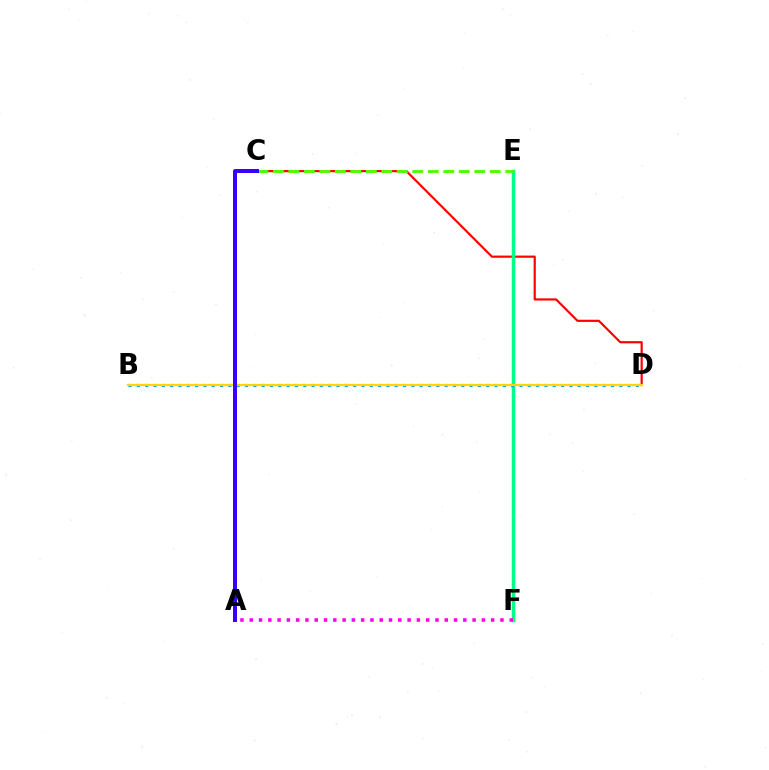{('C', 'D'): [{'color': '#ff0000', 'line_style': 'solid', 'thickness': 1.57}], ('E', 'F'): [{'color': '#00ff86', 'line_style': 'solid', 'thickness': 2.51}], ('B', 'D'): [{'color': '#009eff', 'line_style': 'dotted', 'thickness': 2.26}, {'color': '#ffd500', 'line_style': 'solid', 'thickness': 1.6}], ('A', 'F'): [{'color': '#ff00ed', 'line_style': 'dotted', 'thickness': 2.52}], ('C', 'E'): [{'color': '#4fff00', 'line_style': 'dashed', 'thickness': 2.1}], ('A', 'C'): [{'color': '#3700ff', 'line_style': 'solid', 'thickness': 2.86}]}